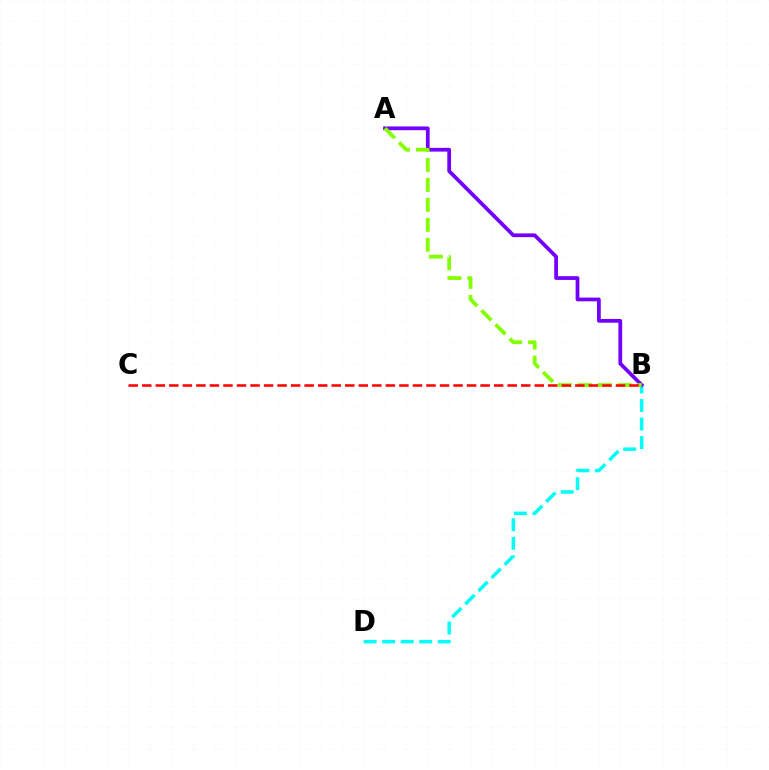{('B', 'D'): [{'color': '#00fff6', 'line_style': 'dashed', 'thickness': 2.52}], ('A', 'B'): [{'color': '#7200ff', 'line_style': 'solid', 'thickness': 2.7}, {'color': '#84ff00', 'line_style': 'dashed', 'thickness': 2.71}], ('B', 'C'): [{'color': '#ff0000', 'line_style': 'dashed', 'thickness': 1.84}]}